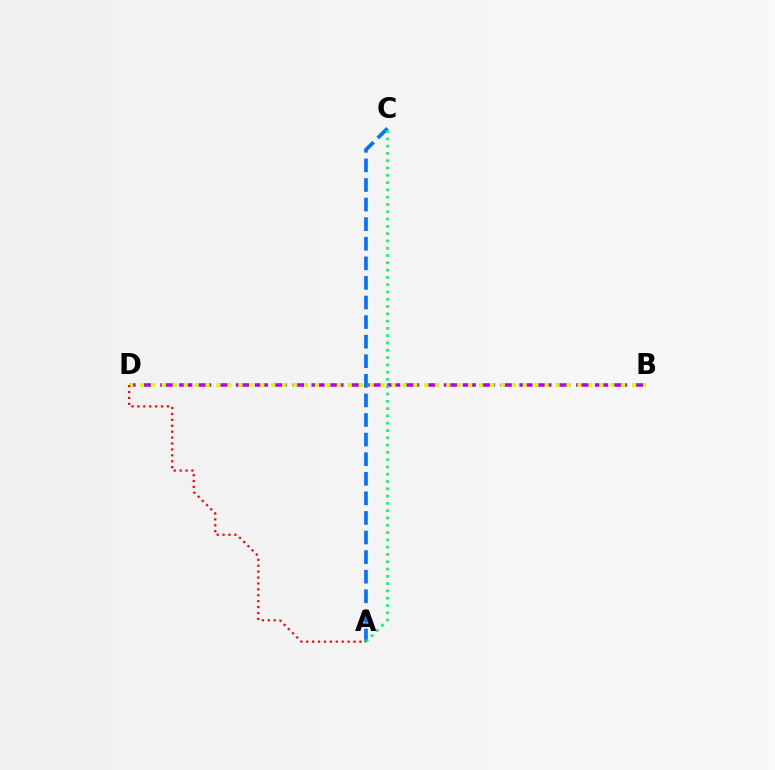{('B', 'D'): [{'color': '#b900ff', 'line_style': 'dashed', 'thickness': 2.57}, {'color': '#d1ff00', 'line_style': 'dotted', 'thickness': 2.97}], ('A', 'C'): [{'color': '#0074ff', 'line_style': 'dashed', 'thickness': 2.66}, {'color': '#00ff5c', 'line_style': 'dotted', 'thickness': 1.98}], ('A', 'D'): [{'color': '#ff0000', 'line_style': 'dotted', 'thickness': 1.61}]}